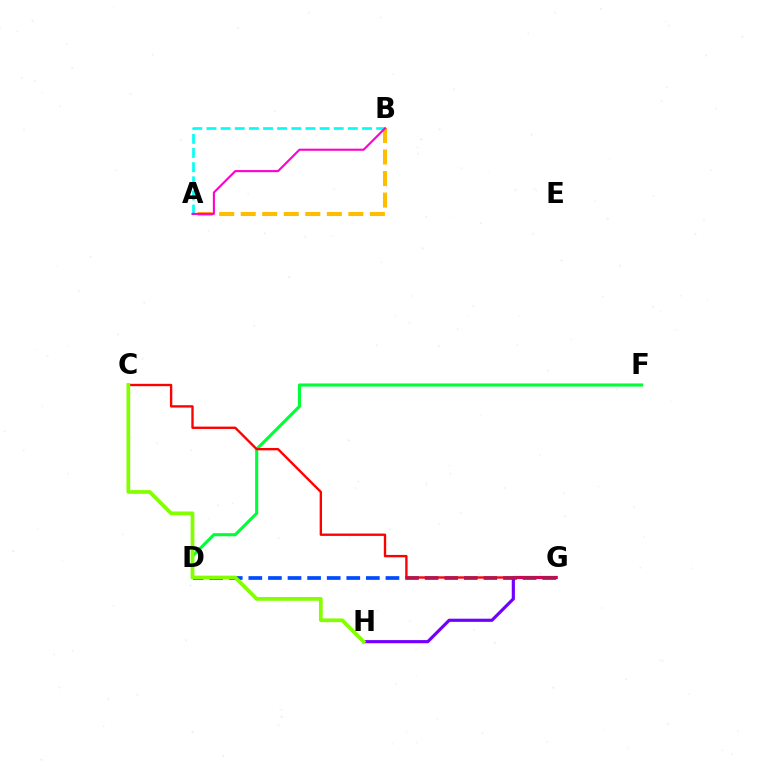{('G', 'H'): [{'color': '#7200ff', 'line_style': 'solid', 'thickness': 2.28}], ('A', 'B'): [{'color': '#00fff6', 'line_style': 'dashed', 'thickness': 1.92}, {'color': '#ffbd00', 'line_style': 'dashed', 'thickness': 2.92}, {'color': '#ff00cf', 'line_style': 'solid', 'thickness': 1.51}], ('D', 'F'): [{'color': '#00ff39', 'line_style': 'solid', 'thickness': 2.23}], ('D', 'G'): [{'color': '#004bff', 'line_style': 'dashed', 'thickness': 2.66}], ('C', 'G'): [{'color': '#ff0000', 'line_style': 'solid', 'thickness': 1.7}], ('C', 'H'): [{'color': '#84ff00', 'line_style': 'solid', 'thickness': 2.69}]}